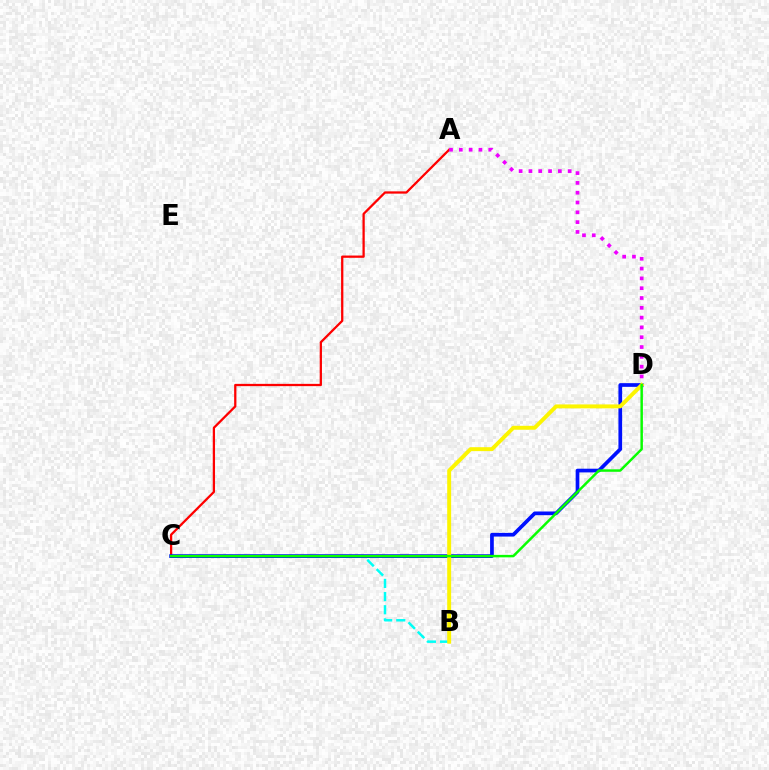{('B', 'C'): [{'color': '#00fff6', 'line_style': 'dashed', 'thickness': 1.79}], ('A', 'C'): [{'color': '#ff0000', 'line_style': 'solid', 'thickness': 1.64}], ('C', 'D'): [{'color': '#0010ff', 'line_style': 'solid', 'thickness': 2.66}, {'color': '#08ff00', 'line_style': 'solid', 'thickness': 1.78}], ('A', 'D'): [{'color': '#ee00ff', 'line_style': 'dotted', 'thickness': 2.66}], ('B', 'D'): [{'color': '#fcf500', 'line_style': 'solid', 'thickness': 2.83}]}